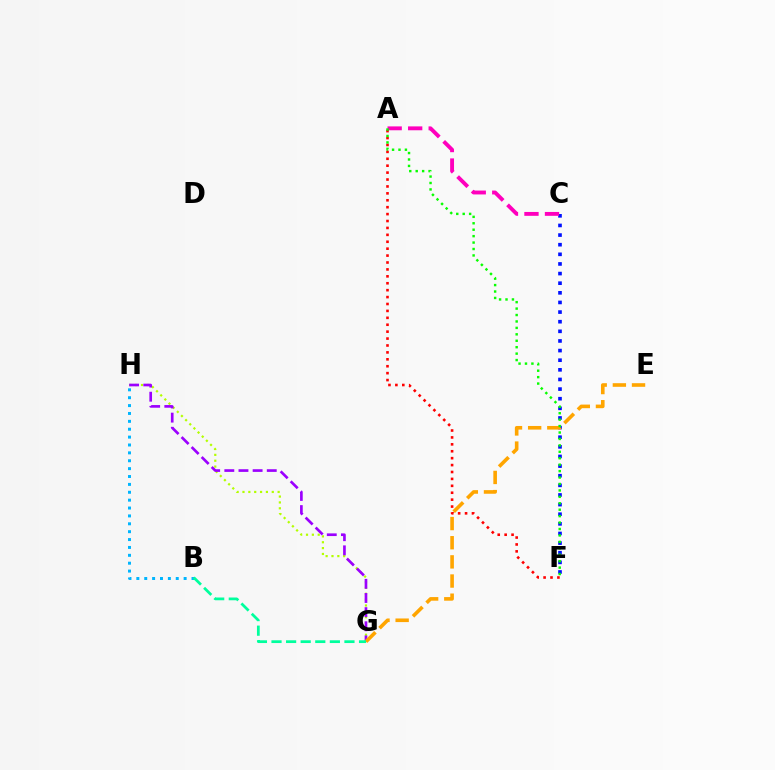{('B', 'H'): [{'color': '#00b5ff', 'line_style': 'dotted', 'thickness': 2.14}], ('G', 'H'): [{'color': '#b3ff00', 'line_style': 'dotted', 'thickness': 1.59}, {'color': '#9b00ff', 'line_style': 'dashed', 'thickness': 1.92}], ('C', 'F'): [{'color': '#0010ff', 'line_style': 'dotted', 'thickness': 2.62}], ('A', 'C'): [{'color': '#ff00bd', 'line_style': 'dashed', 'thickness': 2.79}], ('E', 'G'): [{'color': '#ffa500', 'line_style': 'dashed', 'thickness': 2.6}], ('A', 'F'): [{'color': '#ff0000', 'line_style': 'dotted', 'thickness': 1.88}, {'color': '#08ff00', 'line_style': 'dotted', 'thickness': 1.75}], ('B', 'G'): [{'color': '#00ff9d', 'line_style': 'dashed', 'thickness': 1.98}]}